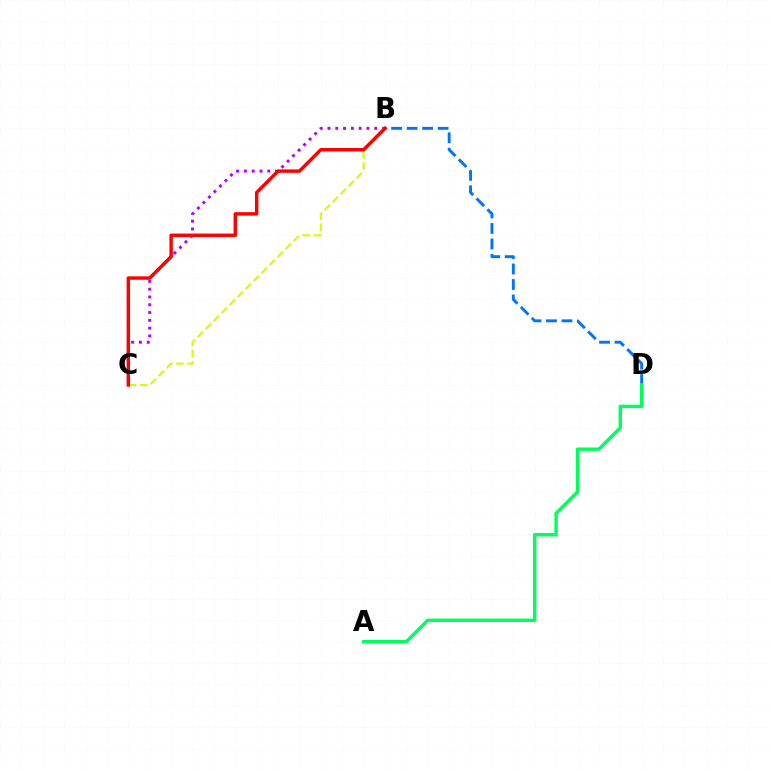{('B', 'C'): [{'color': '#b900ff', 'line_style': 'dotted', 'thickness': 2.12}, {'color': '#d1ff00', 'line_style': 'dashed', 'thickness': 1.53}, {'color': '#ff0000', 'line_style': 'solid', 'thickness': 2.47}], ('B', 'D'): [{'color': '#0074ff', 'line_style': 'dashed', 'thickness': 2.1}], ('A', 'D'): [{'color': '#00ff5c', 'line_style': 'solid', 'thickness': 2.45}]}